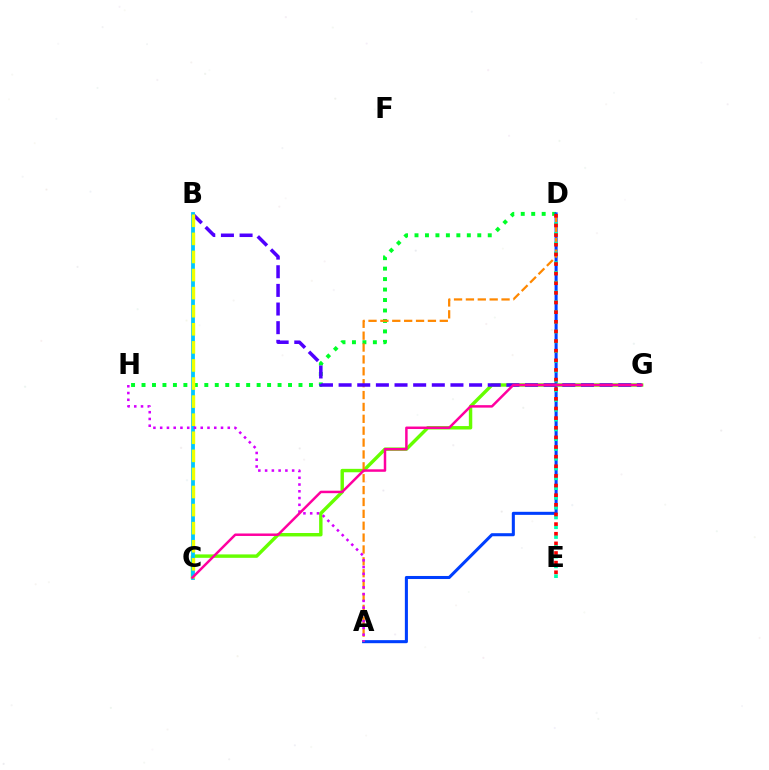{('D', 'H'): [{'color': '#00ff27', 'line_style': 'dotted', 'thickness': 2.84}], ('A', 'D'): [{'color': '#003fff', 'line_style': 'solid', 'thickness': 2.2}, {'color': '#ff8800', 'line_style': 'dashed', 'thickness': 1.61}], ('C', 'G'): [{'color': '#66ff00', 'line_style': 'solid', 'thickness': 2.47}, {'color': '#ff00a0', 'line_style': 'solid', 'thickness': 1.79}], ('B', 'G'): [{'color': '#4f00ff', 'line_style': 'dashed', 'thickness': 2.53}], ('B', 'C'): [{'color': '#00c7ff', 'line_style': 'solid', 'thickness': 2.73}, {'color': '#eeff00', 'line_style': 'dashed', 'thickness': 2.46}], ('A', 'H'): [{'color': '#d600ff', 'line_style': 'dotted', 'thickness': 1.84}], ('D', 'E'): [{'color': '#00ffaf', 'line_style': 'dotted', 'thickness': 2.66}, {'color': '#ff0000', 'line_style': 'dotted', 'thickness': 2.62}]}